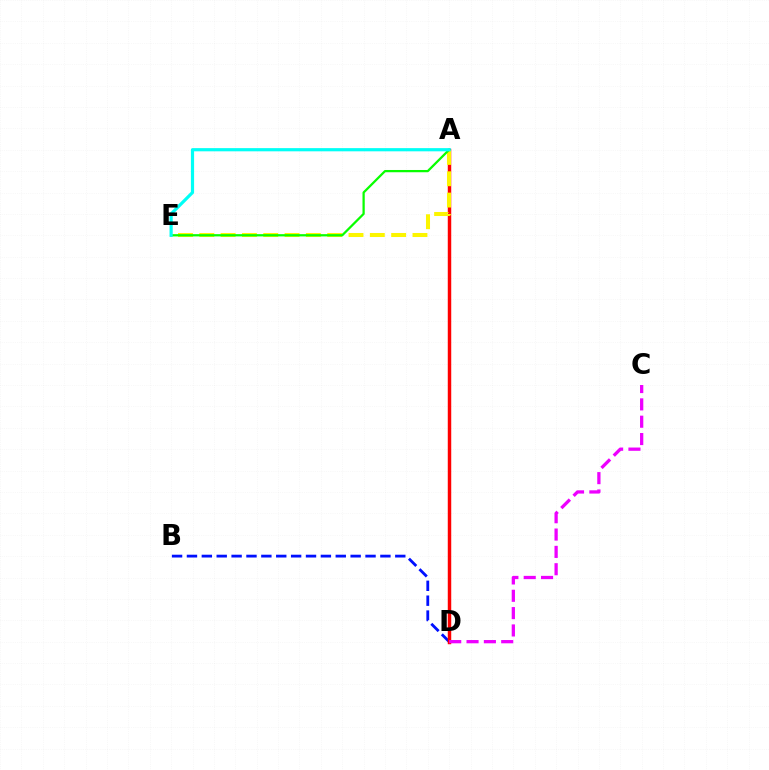{('B', 'D'): [{'color': '#0010ff', 'line_style': 'dashed', 'thickness': 2.02}], ('A', 'D'): [{'color': '#ff0000', 'line_style': 'solid', 'thickness': 2.49}], ('A', 'E'): [{'color': '#fcf500', 'line_style': 'dashed', 'thickness': 2.9}, {'color': '#08ff00', 'line_style': 'solid', 'thickness': 1.62}, {'color': '#00fff6', 'line_style': 'solid', 'thickness': 2.3}], ('C', 'D'): [{'color': '#ee00ff', 'line_style': 'dashed', 'thickness': 2.35}]}